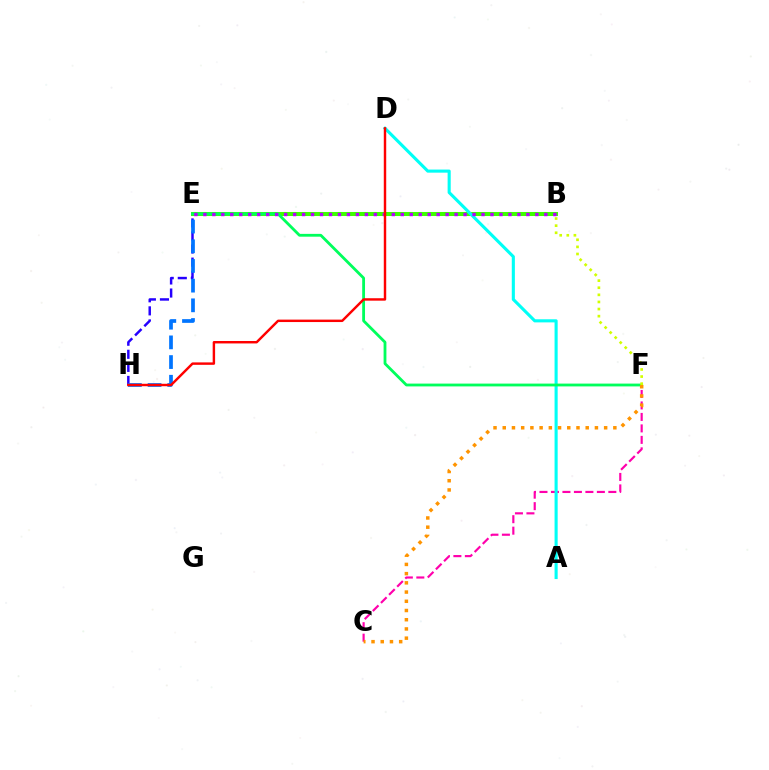{('B', 'E'): [{'color': '#3dff00', 'line_style': 'solid', 'thickness': 2.9}, {'color': '#b900ff', 'line_style': 'dotted', 'thickness': 2.44}], ('C', 'F'): [{'color': '#ff00ac', 'line_style': 'dashed', 'thickness': 1.56}, {'color': '#ff9400', 'line_style': 'dotted', 'thickness': 2.5}], ('A', 'D'): [{'color': '#00fff6', 'line_style': 'solid', 'thickness': 2.23}], ('E', 'H'): [{'color': '#2500ff', 'line_style': 'dashed', 'thickness': 1.78}, {'color': '#0074ff', 'line_style': 'dashed', 'thickness': 2.67}], ('E', 'F'): [{'color': '#00ff5c', 'line_style': 'solid', 'thickness': 2.03}], ('B', 'F'): [{'color': '#d1ff00', 'line_style': 'dotted', 'thickness': 1.93}], ('D', 'H'): [{'color': '#ff0000', 'line_style': 'solid', 'thickness': 1.75}]}